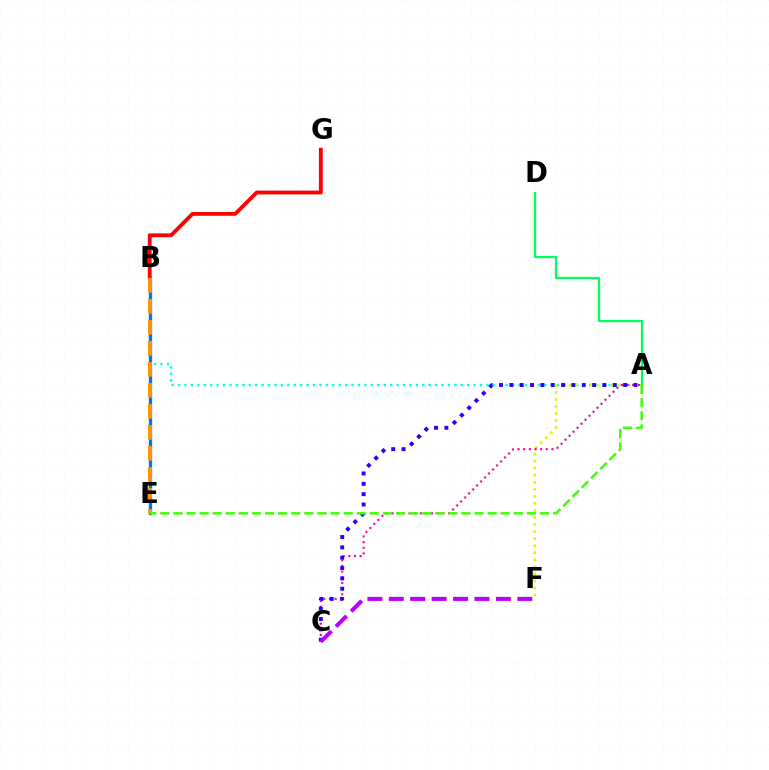{('A', 'B'): [{'color': '#00fff6', 'line_style': 'dotted', 'thickness': 1.75}], ('A', 'F'): [{'color': '#d1ff00', 'line_style': 'dotted', 'thickness': 1.92}], ('B', 'G'): [{'color': '#ff0000', 'line_style': 'solid', 'thickness': 2.76}], ('A', 'D'): [{'color': '#00ff5c', 'line_style': 'solid', 'thickness': 1.61}], ('B', 'E'): [{'color': '#0074ff', 'line_style': 'solid', 'thickness': 2.4}, {'color': '#ff9400', 'line_style': 'dashed', 'thickness': 2.85}], ('A', 'C'): [{'color': '#ff00ac', 'line_style': 'dotted', 'thickness': 1.54}, {'color': '#2500ff', 'line_style': 'dotted', 'thickness': 2.81}], ('C', 'F'): [{'color': '#b900ff', 'line_style': 'dashed', 'thickness': 2.91}], ('A', 'E'): [{'color': '#3dff00', 'line_style': 'dashed', 'thickness': 1.78}]}